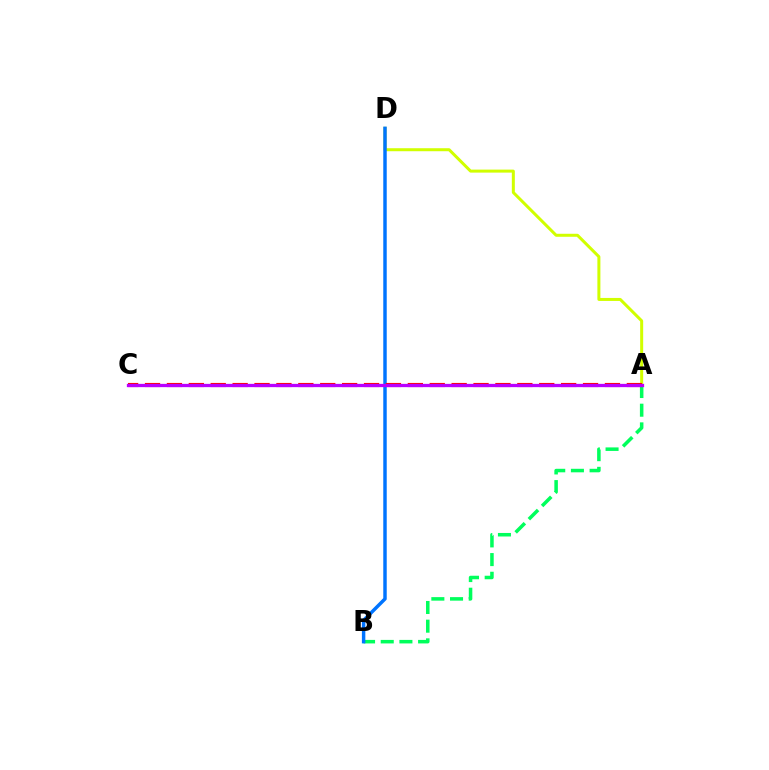{('A', 'D'): [{'color': '#d1ff00', 'line_style': 'solid', 'thickness': 2.17}], ('A', 'B'): [{'color': '#00ff5c', 'line_style': 'dashed', 'thickness': 2.54}], ('B', 'D'): [{'color': '#0074ff', 'line_style': 'solid', 'thickness': 2.48}], ('A', 'C'): [{'color': '#ff0000', 'line_style': 'dashed', 'thickness': 2.98}, {'color': '#b900ff', 'line_style': 'solid', 'thickness': 2.36}]}